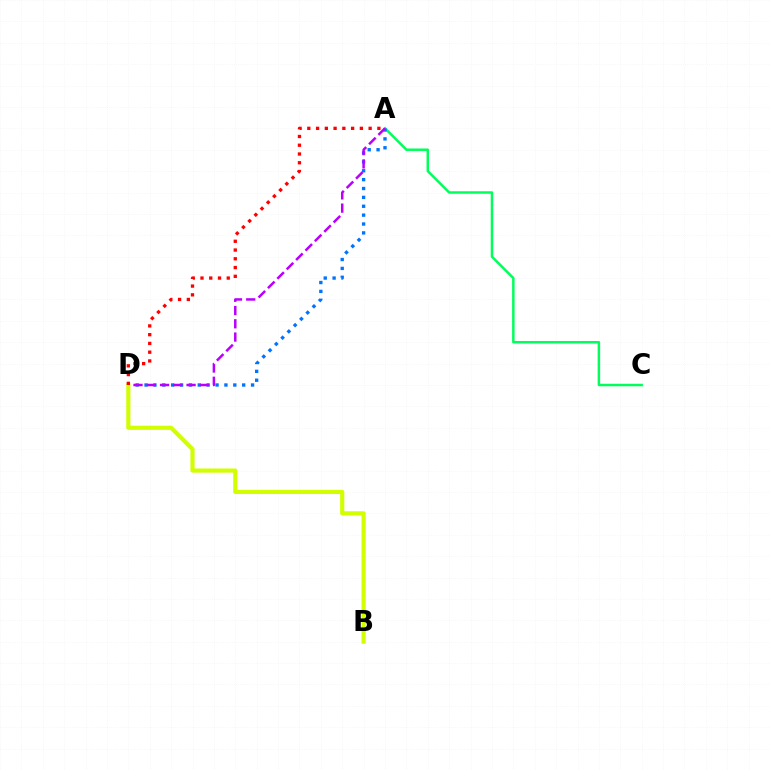{('A', 'C'): [{'color': '#00ff5c', 'line_style': 'solid', 'thickness': 1.79}], ('A', 'D'): [{'color': '#0074ff', 'line_style': 'dotted', 'thickness': 2.41}, {'color': '#b900ff', 'line_style': 'dashed', 'thickness': 1.8}, {'color': '#ff0000', 'line_style': 'dotted', 'thickness': 2.38}], ('B', 'D'): [{'color': '#d1ff00', 'line_style': 'solid', 'thickness': 2.99}]}